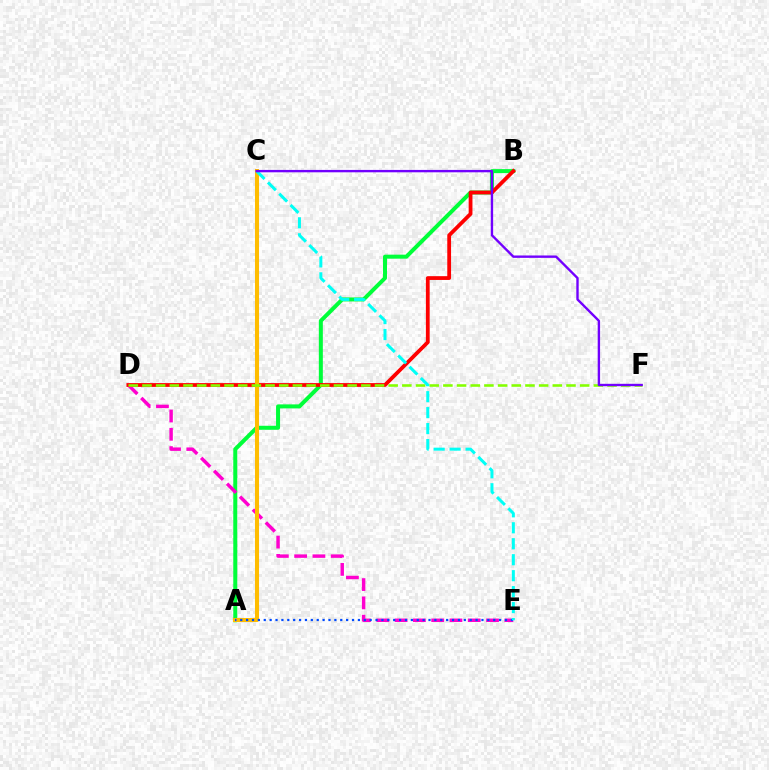{('A', 'B'): [{'color': '#00ff39', 'line_style': 'solid', 'thickness': 2.89}], ('D', 'E'): [{'color': '#ff00cf', 'line_style': 'dashed', 'thickness': 2.48}], ('B', 'D'): [{'color': '#ff0000', 'line_style': 'solid', 'thickness': 2.72}], ('A', 'C'): [{'color': '#ffbd00', 'line_style': 'solid', 'thickness': 2.92}], ('D', 'F'): [{'color': '#84ff00', 'line_style': 'dashed', 'thickness': 1.86}], ('A', 'E'): [{'color': '#004bff', 'line_style': 'dotted', 'thickness': 1.6}], ('C', 'E'): [{'color': '#00fff6', 'line_style': 'dashed', 'thickness': 2.17}], ('C', 'F'): [{'color': '#7200ff', 'line_style': 'solid', 'thickness': 1.71}]}